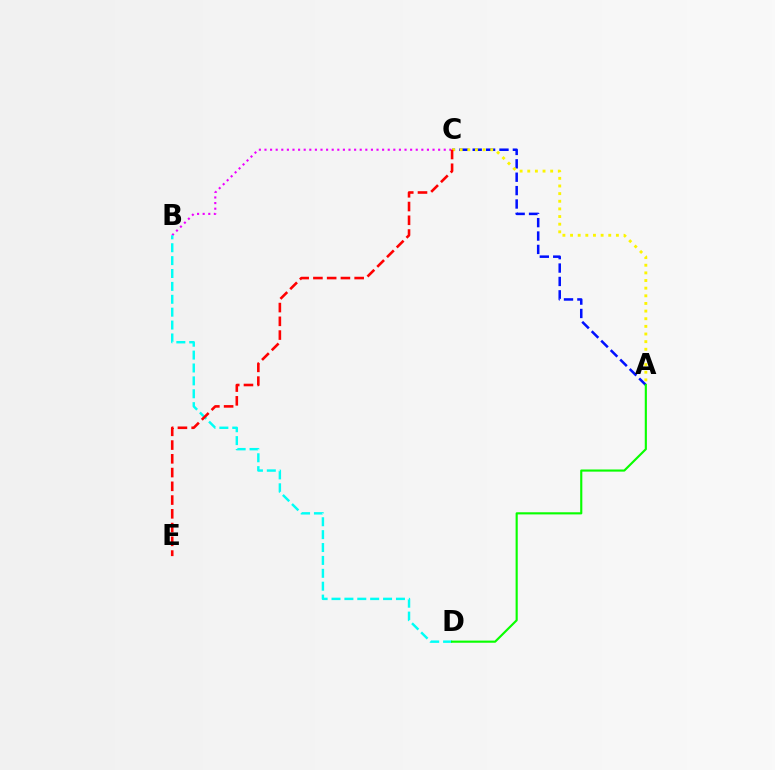{('A', 'C'): [{'color': '#0010ff', 'line_style': 'dashed', 'thickness': 1.82}, {'color': '#fcf500', 'line_style': 'dotted', 'thickness': 2.08}], ('B', 'C'): [{'color': '#ee00ff', 'line_style': 'dotted', 'thickness': 1.52}], ('B', 'D'): [{'color': '#00fff6', 'line_style': 'dashed', 'thickness': 1.75}], ('A', 'D'): [{'color': '#08ff00', 'line_style': 'solid', 'thickness': 1.54}], ('C', 'E'): [{'color': '#ff0000', 'line_style': 'dashed', 'thickness': 1.87}]}